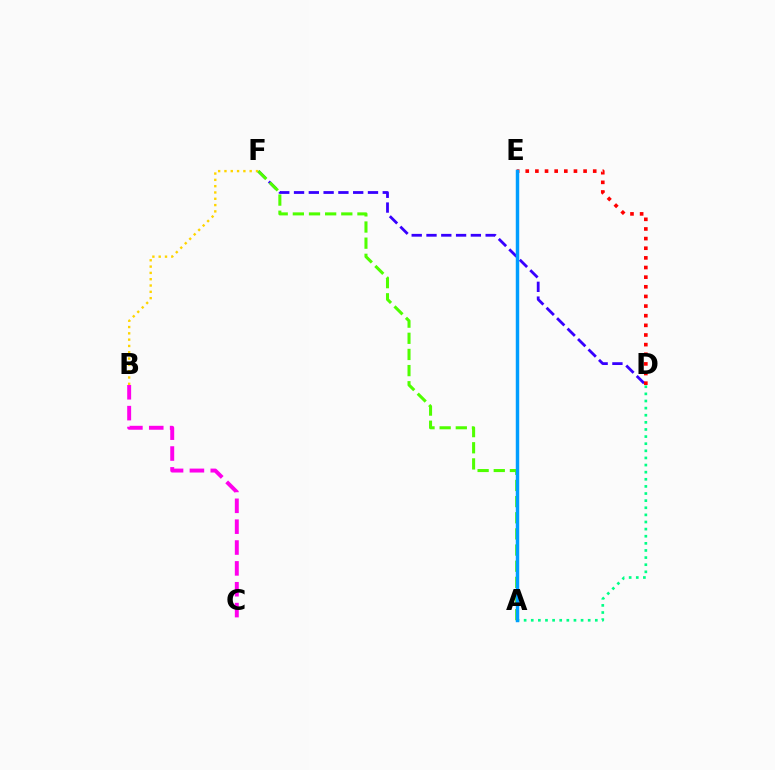{('A', 'D'): [{'color': '#00ff86', 'line_style': 'dotted', 'thickness': 1.93}], ('D', 'F'): [{'color': '#3700ff', 'line_style': 'dashed', 'thickness': 2.01}], ('B', 'F'): [{'color': '#ffd500', 'line_style': 'dotted', 'thickness': 1.71}], ('A', 'F'): [{'color': '#4fff00', 'line_style': 'dashed', 'thickness': 2.19}], ('D', 'E'): [{'color': '#ff0000', 'line_style': 'dotted', 'thickness': 2.62}], ('A', 'E'): [{'color': '#009eff', 'line_style': 'solid', 'thickness': 2.47}], ('B', 'C'): [{'color': '#ff00ed', 'line_style': 'dashed', 'thickness': 2.83}]}